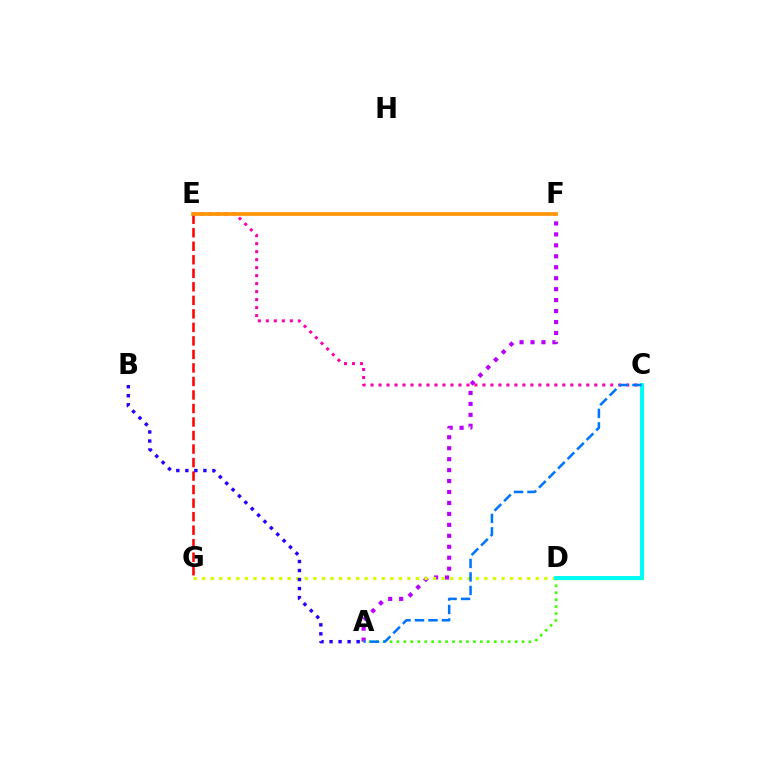{('A', 'F'): [{'color': '#b900ff', 'line_style': 'dotted', 'thickness': 2.98}], ('C', 'D'): [{'color': '#00ff5c', 'line_style': 'solid', 'thickness': 2.36}, {'color': '#00fff6', 'line_style': 'solid', 'thickness': 2.83}], ('C', 'E'): [{'color': '#ff00ac', 'line_style': 'dotted', 'thickness': 2.17}], ('E', 'G'): [{'color': '#ff0000', 'line_style': 'dashed', 'thickness': 1.84}], ('D', 'G'): [{'color': '#d1ff00', 'line_style': 'dotted', 'thickness': 2.32}], ('A', 'D'): [{'color': '#3dff00', 'line_style': 'dotted', 'thickness': 1.89}], ('A', 'B'): [{'color': '#2500ff', 'line_style': 'dotted', 'thickness': 2.45}], ('E', 'F'): [{'color': '#ff9400', 'line_style': 'solid', 'thickness': 2.65}], ('A', 'C'): [{'color': '#0074ff', 'line_style': 'dashed', 'thickness': 1.83}]}